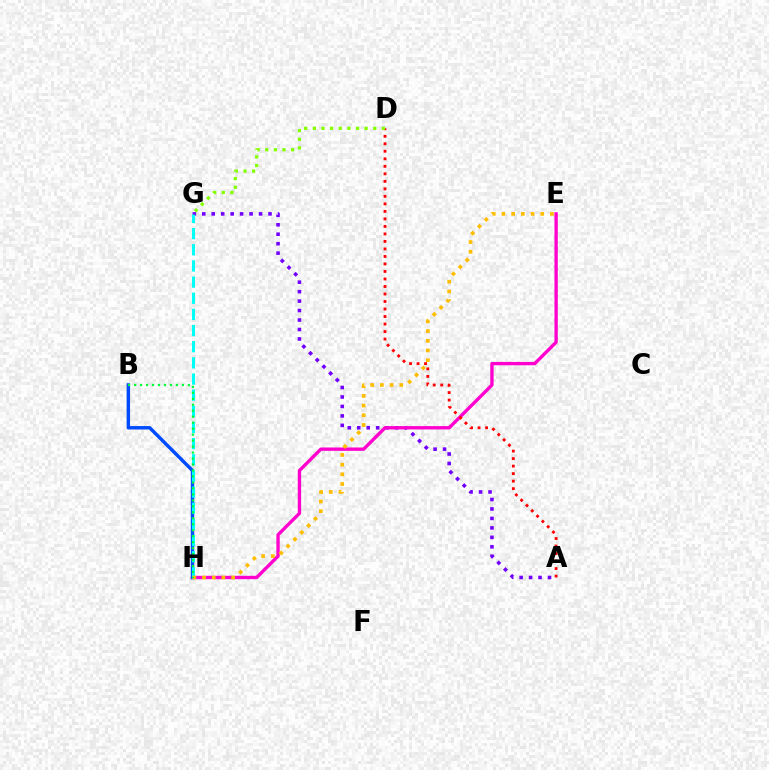{('A', 'G'): [{'color': '#7200ff', 'line_style': 'dotted', 'thickness': 2.57}], ('E', 'H'): [{'color': '#ff00cf', 'line_style': 'solid', 'thickness': 2.41}, {'color': '#ffbd00', 'line_style': 'dotted', 'thickness': 2.64}], ('A', 'D'): [{'color': '#ff0000', 'line_style': 'dotted', 'thickness': 2.04}], ('B', 'H'): [{'color': '#004bff', 'line_style': 'solid', 'thickness': 2.47}, {'color': '#00ff39', 'line_style': 'dotted', 'thickness': 1.62}], ('D', 'G'): [{'color': '#84ff00', 'line_style': 'dotted', 'thickness': 2.34}], ('G', 'H'): [{'color': '#00fff6', 'line_style': 'dashed', 'thickness': 2.19}]}